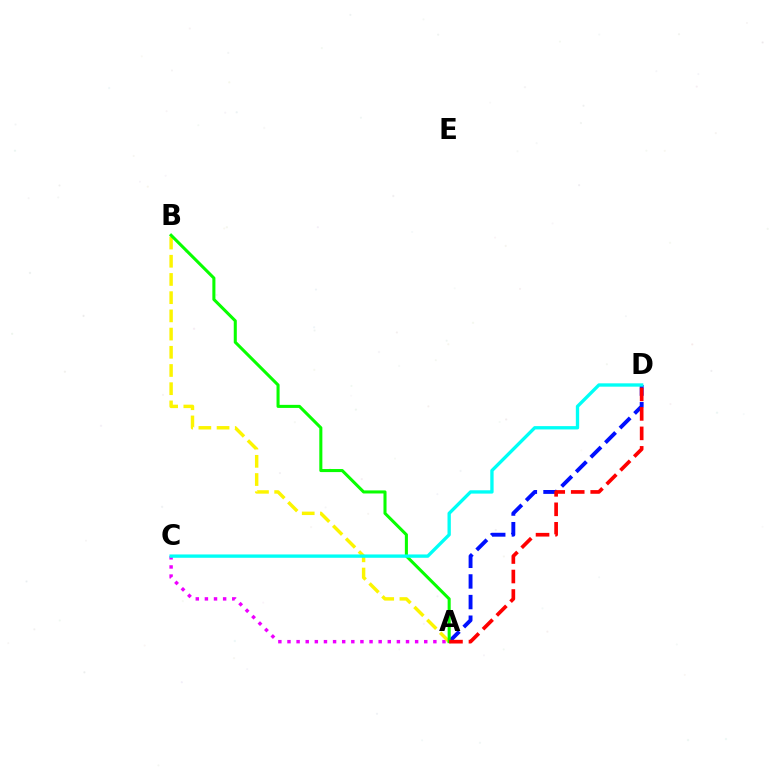{('A', 'D'): [{'color': '#0010ff', 'line_style': 'dashed', 'thickness': 2.8}, {'color': '#ff0000', 'line_style': 'dashed', 'thickness': 2.65}], ('A', 'C'): [{'color': '#ee00ff', 'line_style': 'dotted', 'thickness': 2.48}], ('A', 'B'): [{'color': '#fcf500', 'line_style': 'dashed', 'thickness': 2.47}, {'color': '#08ff00', 'line_style': 'solid', 'thickness': 2.2}], ('C', 'D'): [{'color': '#00fff6', 'line_style': 'solid', 'thickness': 2.4}]}